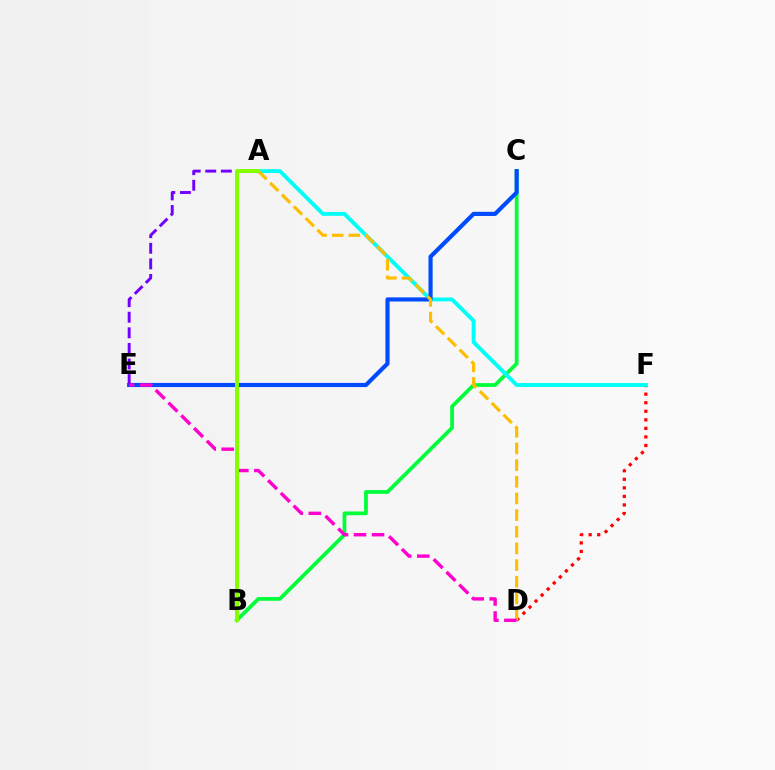{('D', 'F'): [{'color': '#ff0000', 'line_style': 'dotted', 'thickness': 2.32}], ('B', 'C'): [{'color': '#00ff39', 'line_style': 'solid', 'thickness': 2.7}], ('A', 'F'): [{'color': '#00fff6', 'line_style': 'solid', 'thickness': 2.8}], ('C', 'E'): [{'color': '#004bff', 'line_style': 'solid', 'thickness': 2.98}], ('A', 'E'): [{'color': '#7200ff', 'line_style': 'dashed', 'thickness': 2.12}], ('A', 'D'): [{'color': '#ffbd00', 'line_style': 'dashed', 'thickness': 2.26}], ('D', 'E'): [{'color': '#ff00cf', 'line_style': 'dashed', 'thickness': 2.45}], ('A', 'B'): [{'color': '#84ff00', 'line_style': 'solid', 'thickness': 2.85}]}